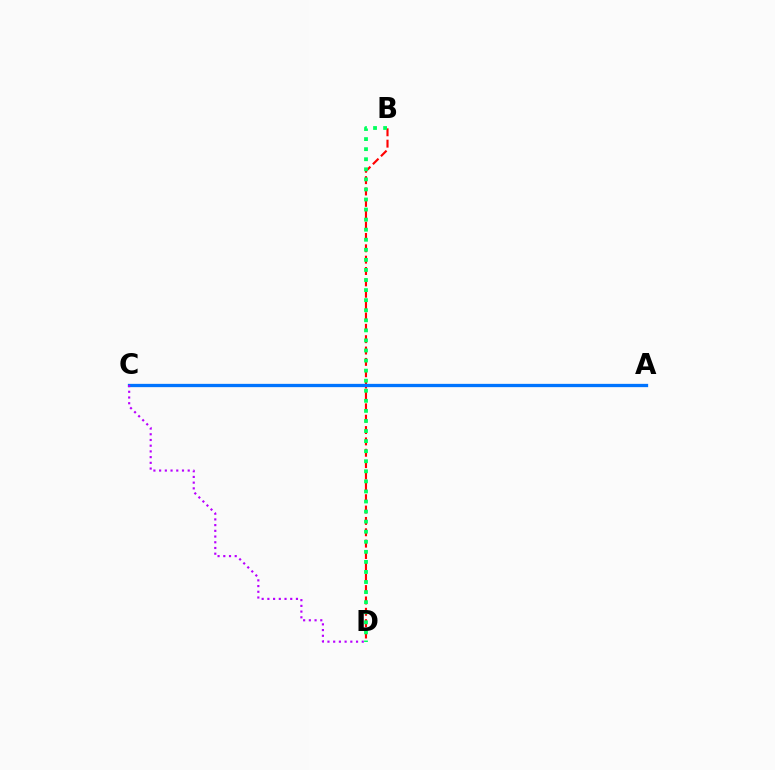{('A', 'C'): [{'color': '#d1ff00', 'line_style': 'solid', 'thickness': 1.88}, {'color': '#0074ff', 'line_style': 'solid', 'thickness': 2.37}], ('B', 'D'): [{'color': '#ff0000', 'line_style': 'dashed', 'thickness': 1.54}, {'color': '#00ff5c', 'line_style': 'dotted', 'thickness': 2.74}], ('C', 'D'): [{'color': '#b900ff', 'line_style': 'dotted', 'thickness': 1.55}]}